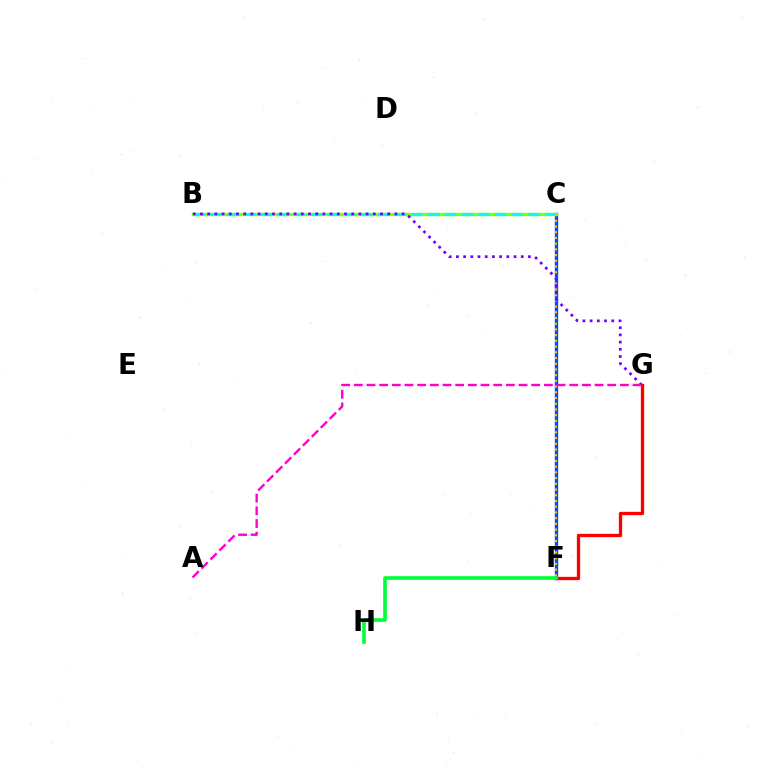{('C', 'F'): [{'color': '#004bff', 'line_style': 'solid', 'thickness': 2.42}, {'color': '#ffbd00', 'line_style': 'dotted', 'thickness': 1.55}], ('B', 'C'): [{'color': '#84ff00', 'line_style': 'solid', 'thickness': 2.38}, {'color': '#00fff6', 'line_style': 'dashed', 'thickness': 2.27}], ('F', 'G'): [{'color': '#ff0000', 'line_style': 'solid', 'thickness': 2.38}], ('B', 'G'): [{'color': '#7200ff', 'line_style': 'dotted', 'thickness': 1.96}], ('F', 'H'): [{'color': '#00ff39', 'line_style': 'solid', 'thickness': 2.62}], ('A', 'G'): [{'color': '#ff00cf', 'line_style': 'dashed', 'thickness': 1.72}]}